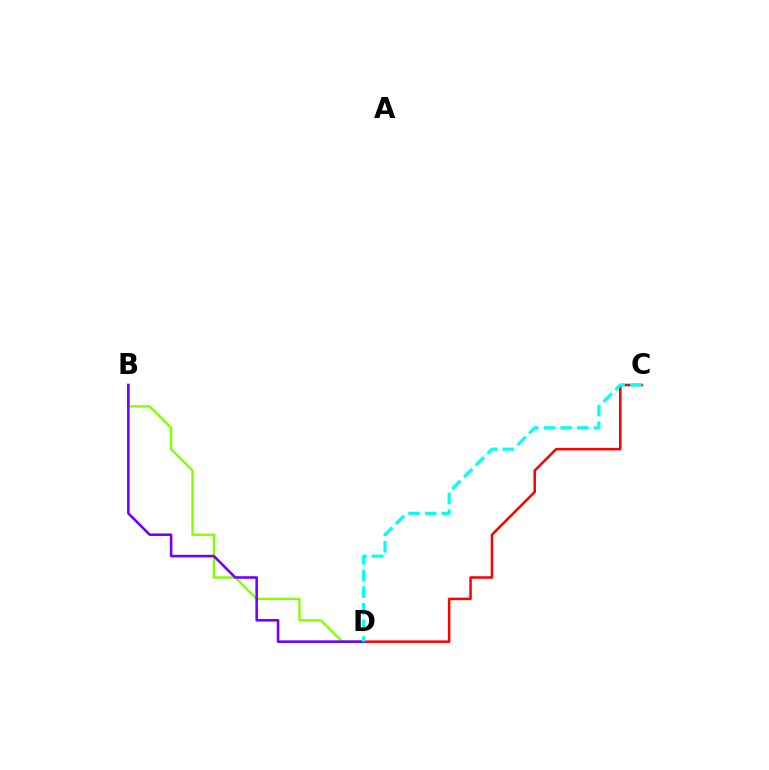{('C', 'D'): [{'color': '#ff0000', 'line_style': 'solid', 'thickness': 1.82}, {'color': '#00fff6', 'line_style': 'dashed', 'thickness': 2.26}], ('B', 'D'): [{'color': '#84ff00', 'line_style': 'solid', 'thickness': 1.7}, {'color': '#7200ff', 'line_style': 'solid', 'thickness': 1.86}]}